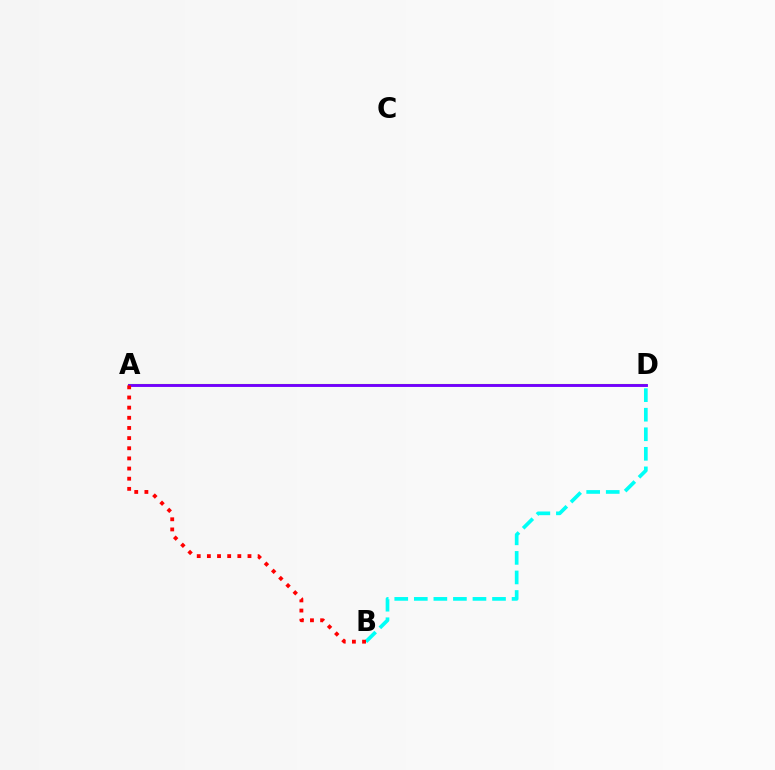{('A', 'D'): [{'color': '#84ff00', 'line_style': 'solid', 'thickness': 1.53}, {'color': '#7200ff', 'line_style': 'solid', 'thickness': 2.08}], ('B', 'D'): [{'color': '#00fff6', 'line_style': 'dashed', 'thickness': 2.66}], ('A', 'B'): [{'color': '#ff0000', 'line_style': 'dotted', 'thickness': 2.76}]}